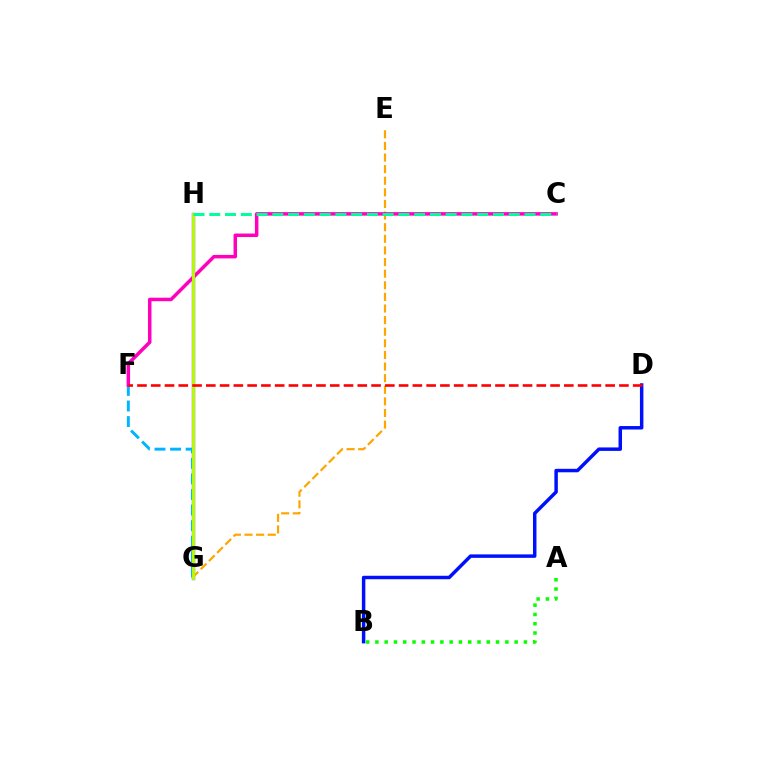{('G', 'H'): [{'color': '#9b00ff', 'line_style': 'solid', 'thickness': 2.39}, {'color': '#b3ff00', 'line_style': 'solid', 'thickness': 2.12}], ('F', 'G'): [{'color': '#00b5ff', 'line_style': 'dashed', 'thickness': 2.12}], ('E', 'G'): [{'color': '#ffa500', 'line_style': 'dashed', 'thickness': 1.58}], ('C', 'F'): [{'color': '#ff00bd', 'line_style': 'solid', 'thickness': 2.52}], ('B', 'D'): [{'color': '#0010ff', 'line_style': 'solid', 'thickness': 2.5}], ('A', 'B'): [{'color': '#08ff00', 'line_style': 'dotted', 'thickness': 2.52}], ('D', 'F'): [{'color': '#ff0000', 'line_style': 'dashed', 'thickness': 1.87}], ('C', 'H'): [{'color': '#00ff9d', 'line_style': 'dashed', 'thickness': 2.14}]}